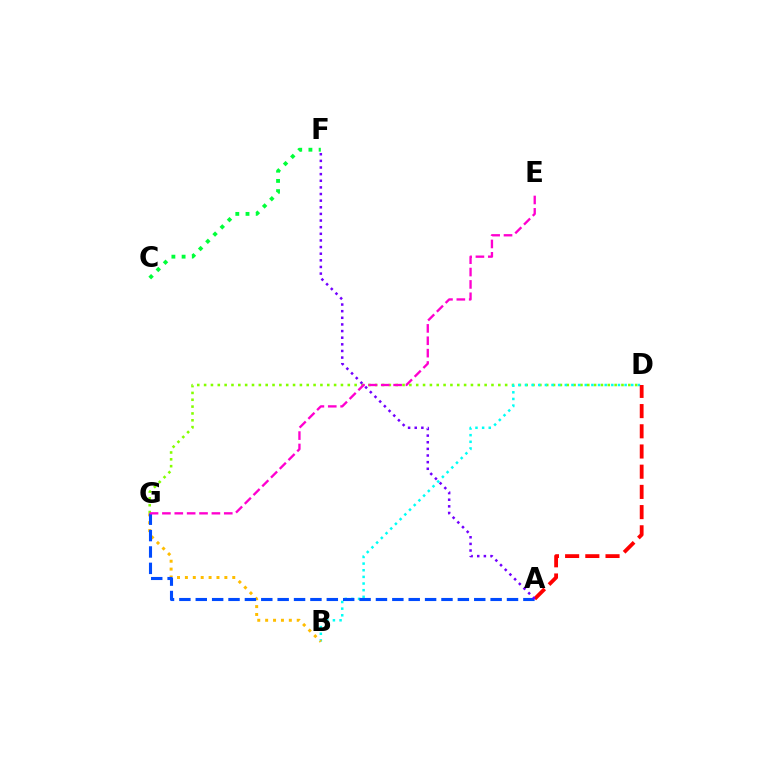{('D', 'G'): [{'color': '#84ff00', 'line_style': 'dotted', 'thickness': 1.86}], ('B', 'D'): [{'color': '#00fff6', 'line_style': 'dotted', 'thickness': 1.81}], ('B', 'G'): [{'color': '#ffbd00', 'line_style': 'dotted', 'thickness': 2.14}], ('A', 'G'): [{'color': '#004bff', 'line_style': 'dashed', 'thickness': 2.23}], ('A', 'D'): [{'color': '#ff0000', 'line_style': 'dashed', 'thickness': 2.74}], ('E', 'G'): [{'color': '#ff00cf', 'line_style': 'dashed', 'thickness': 1.68}], ('C', 'F'): [{'color': '#00ff39', 'line_style': 'dotted', 'thickness': 2.77}], ('A', 'F'): [{'color': '#7200ff', 'line_style': 'dotted', 'thickness': 1.8}]}